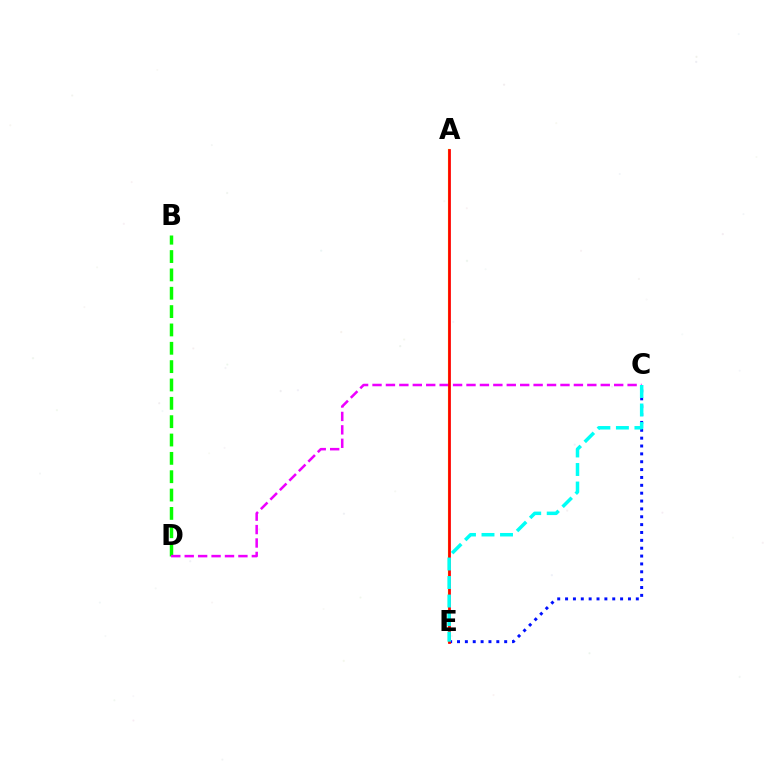{('A', 'E'): [{'color': '#fcf500', 'line_style': 'solid', 'thickness': 1.59}, {'color': '#ff0000', 'line_style': 'solid', 'thickness': 1.98}], ('B', 'D'): [{'color': '#08ff00', 'line_style': 'dashed', 'thickness': 2.49}], ('C', 'D'): [{'color': '#ee00ff', 'line_style': 'dashed', 'thickness': 1.82}], ('C', 'E'): [{'color': '#0010ff', 'line_style': 'dotted', 'thickness': 2.14}, {'color': '#00fff6', 'line_style': 'dashed', 'thickness': 2.52}]}